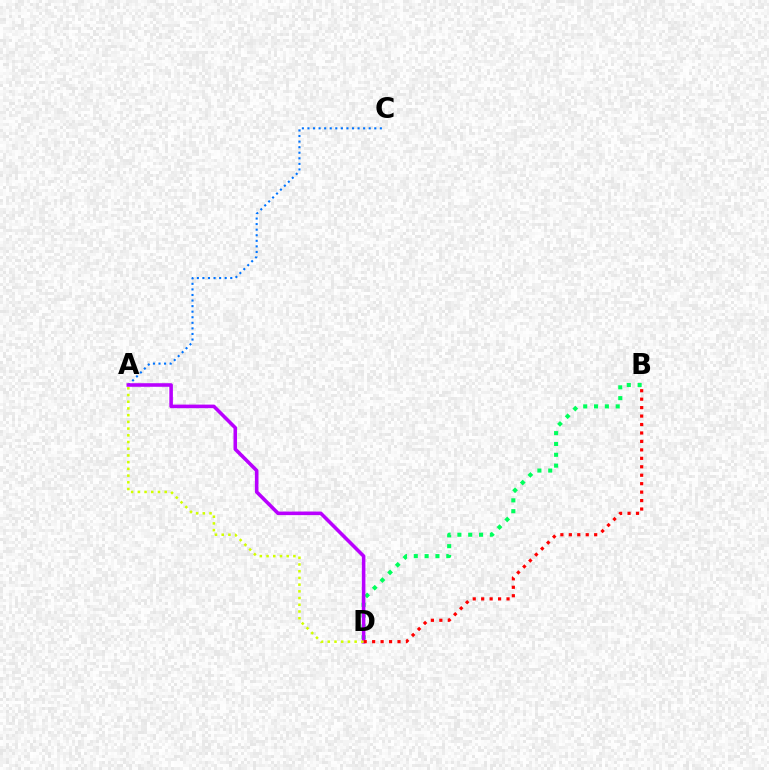{('B', 'D'): [{'color': '#00ff5c', 'line_style': 'dotted', 'thickness': 2.94}, {'color': '#ff0000', 'line_style': 'dotted', 'thickness': 2.3}], ('A', 'C'): [{'color': '#0074ff', 'line_style': 'dotted', 'thickness': 1.51}], ('A', 'D'): [{'color': '#b900ff', 'line_style': 'solid', 'thickness': 2.57}, {'color': '#d1ff00', 'line_style': 'dotted', 'thickness': 1.82}]}